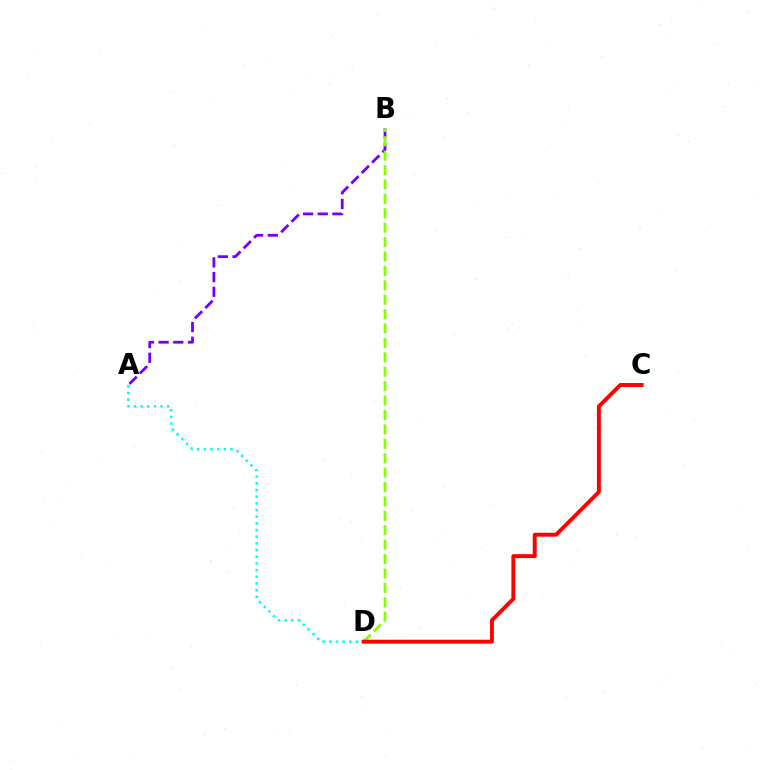{('A', 'B'): [{'color': '#7200ff', 'line_style': 'dashed', 'thickness': 2.0}], ('B', 'D'): [{'color': '#84ff00', 'line_style': 'dashed', 'thickness': 1.96}], ('A', 'D'): [{'color': '#00fff6', 'line_style': 'dotted', 'thickness': 1.81}], ('C', 'D'): [{'color': '#ff0000', 'line_style': 'solid', 'thickness': 2.81}]}